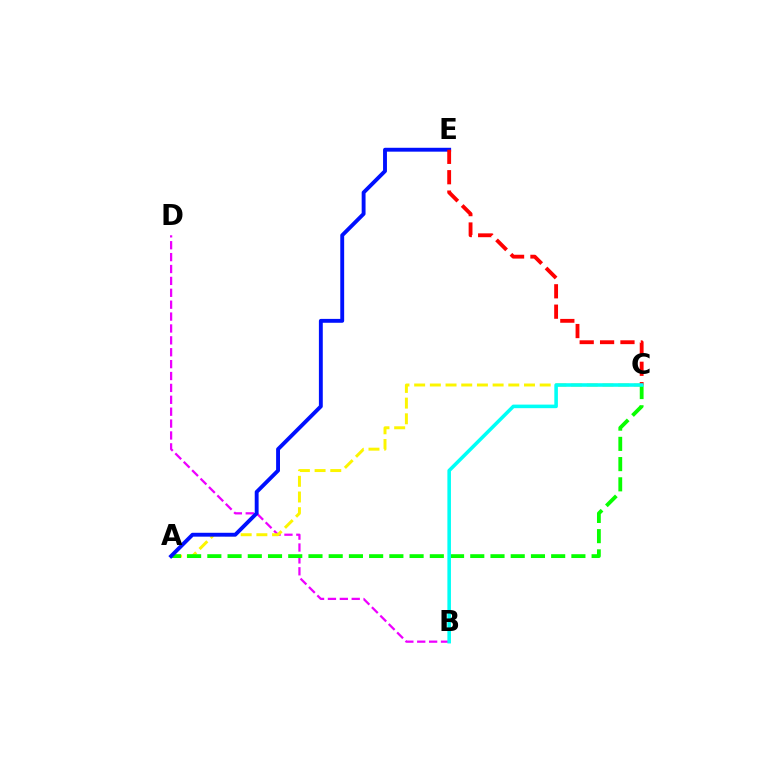{('B', 'D'): [{'color': '#ee00ff', 'line_style': 'dashed', 'thickness': 1.62}], ('A', 'C'): [{'color': '#fcf500', 'line_style': 'dashed', 'thickness': 2.13}, {'color': '#08ff00', 'line_style': 'dashed', 'thickness': 2.75}], ('A', 'E'): [{'color': '#0010ff', 'line_style': 'solid', 'thickness': 2.79}], ('C', 'E'): [{'color': '#ff0000', 'line_style': 'dashed', 'thickness': 2.77}], ('B', 'C'): [{'color': '#00fff6', 'line_style': 'solid', 'thickness': 2.57}]}